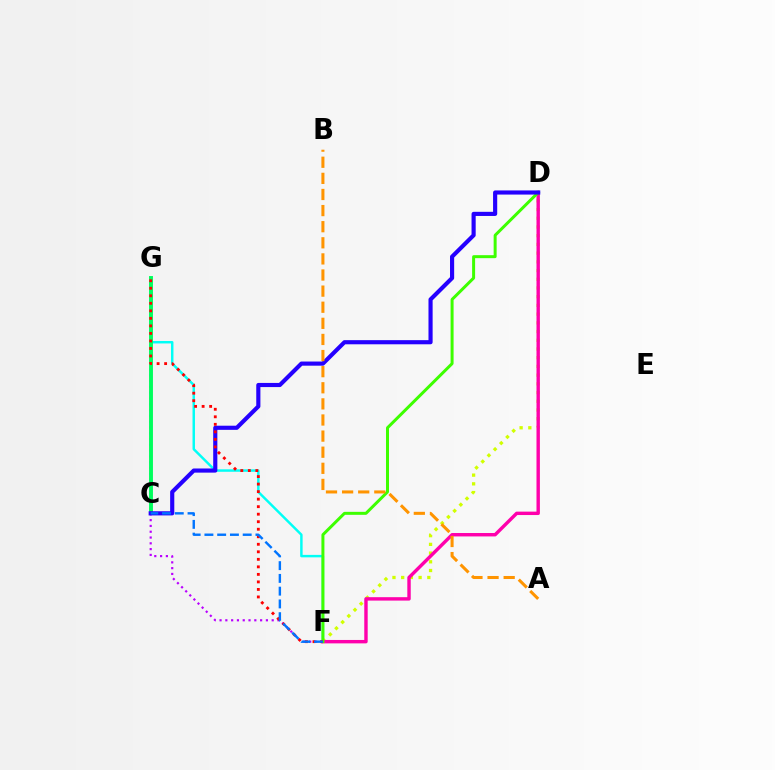{('F', 'G'): [{'color': '#b900ff', 'line_style': 'dotted', 'thickness': 1.57}, {'color': '#00fff6', 'line_style': 'solid', 'thickness': 1.77}, {'color': '#ff0000', 'line_style': 'dotted', 'thickness': 2.04}], ('D', 'F'): [{'color': '#d1ff00', 'line_style': 'dotted', 'thickness': 2.37}, {'color': '#ff00ac', 'line_style': 'solid', 'thickness': 2.46}, {'color': '#3dff00', 'line_style': 'solid', 'thickness': 2.15}], ('C', 'G'): [{'color': '#00ff5c', 'line_style': 'solid', 'thickness': 2.81}], ('C', 'D'): [{'color': '#2500ff', 'line_style': 'solid', 'thickness': 2.98}], ('C', 'F'): [{'color': '#0074ff', 'line_style': 'dashed', 'thickness': 1.73}], ('A', 'B'): [{'color': '#ff9400', 'line_style': 'dashed', 'thickness': 2.19}]}